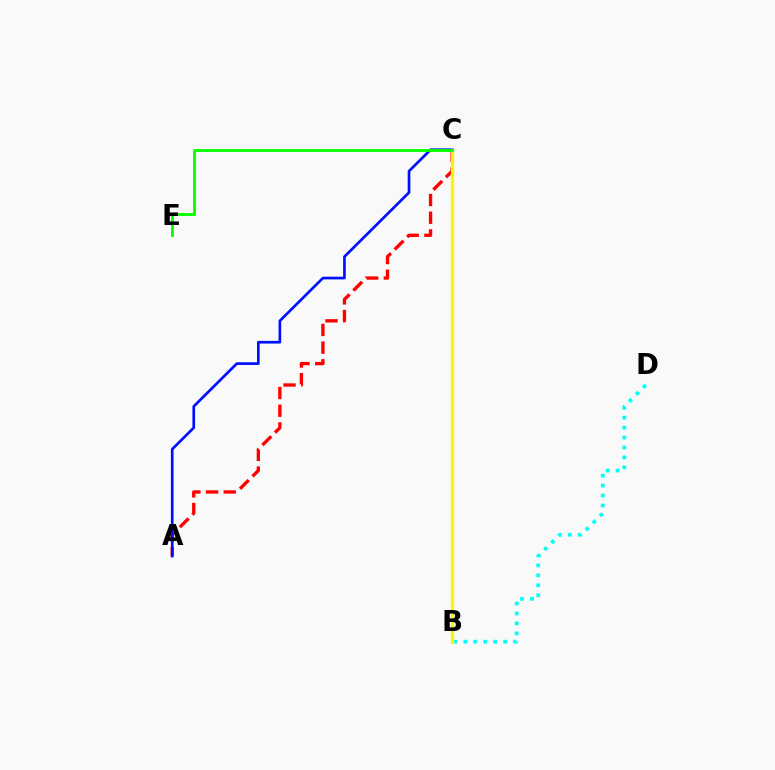{('A', 'C'): [{'color': '#ff0000', 'line_style': 'dashed', 'thickness': 2.4}, {'color': '#0010ff', 'line_style': 'solid', 'thickness': 1.93}], ('B', 'D'): [{'color': '#00fff6', 'line_style': 'dotted', 'thickness': 2.7}], ('B', 'C'): [{'color': '#ee00ff', 'line_style': 'dotted', 'thickness': 2.08}, {'color': '#fcf500', 'line_style': 'solid', 'thickness': 2.33}], ('C', 'E'): [{'color': '#08ff00', 'line_style': 'solid', 'thickness': 2.06}]}